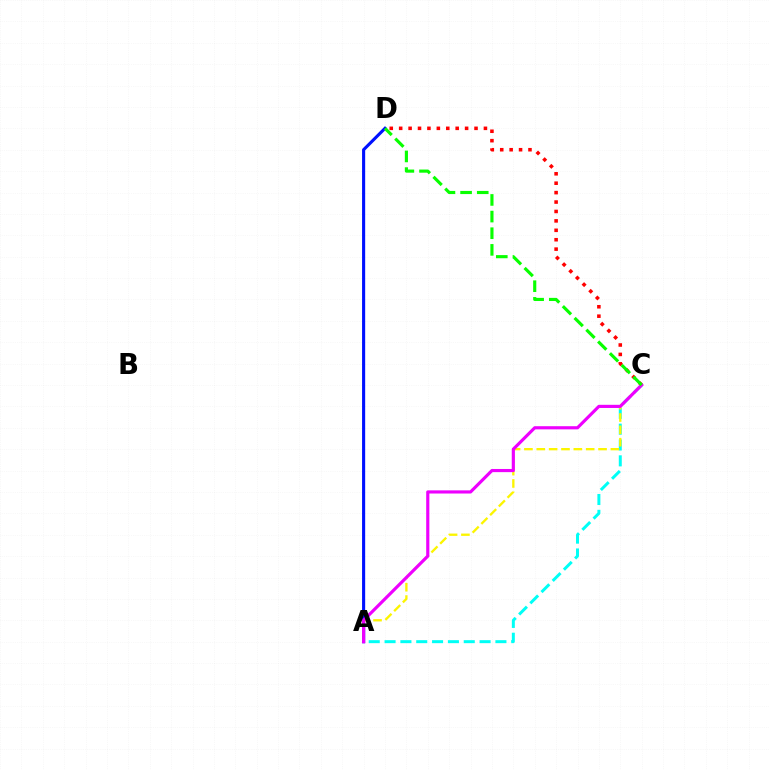{('C', 'D'): [{'color': '#ff0000', 'line_style': 'dotted', 'thickness': 2.56}, {'color': '#08ff00', 'line_style': 'dashed', 'thickness': 2.26}], ('A', 'C'): [{'color': '#00fff6', 'line_style': 'dashed', 'thickness': 2.15}, {'color': '#fcf500', 'line_style': 'dashed', 'thickness': 1.68}, {'color': '#ee00ff', 'line_style': 'solid', 'thickness': 2.27}], ('A', 'D'): [{'color': '#0010ff', 'line_style': 'solid', 'thickness': 2.24}]}